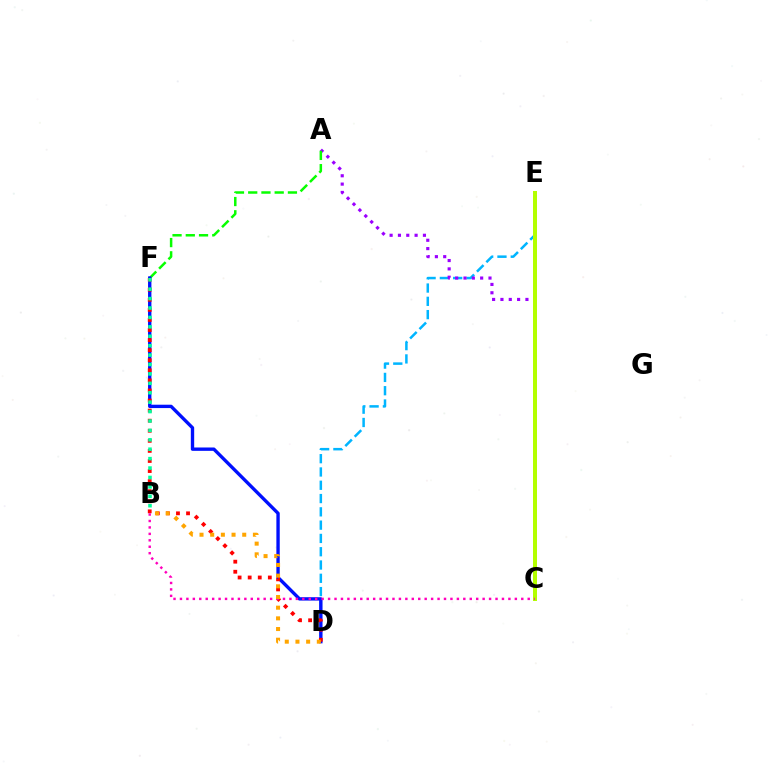{('D', 'E'): [{'color': '#00b5ff', 'line_style': 'dashed', 'thickness': 1.81}], ('A', 'C'): [{'color': '#9b00ff', 'line_style': 'dotted', 'thickness': 2.26}], ('A', 'F'): [{'color': '#08ff00', 'line_style': 'dashed', 'thickness': 1.8}], ('D', 'F'): [{'color': '#0010ff', 'line_style': 'solid', 'thickness': 2.42}, {'color': '#ff0000', 'line_style': 'dotted', 'thickness': 2.74}], ('C', 'E'): [{'color': '#b3ff00', 'line_style': 'solid', 'thickness': 2.87}], ('B', 'F'): [{'color': '#00ff9d', 'line_style': 'dotted', 'thickness': 2.56}], ('B', 'C'): [{'color': '#ff00bd', 'line_style': 'dotted', 'thickness': 1.75}], ('B', 'D'): [{'color': '#ffa500', 'line_style': 'dotted', 'thickness': 2.9}]}